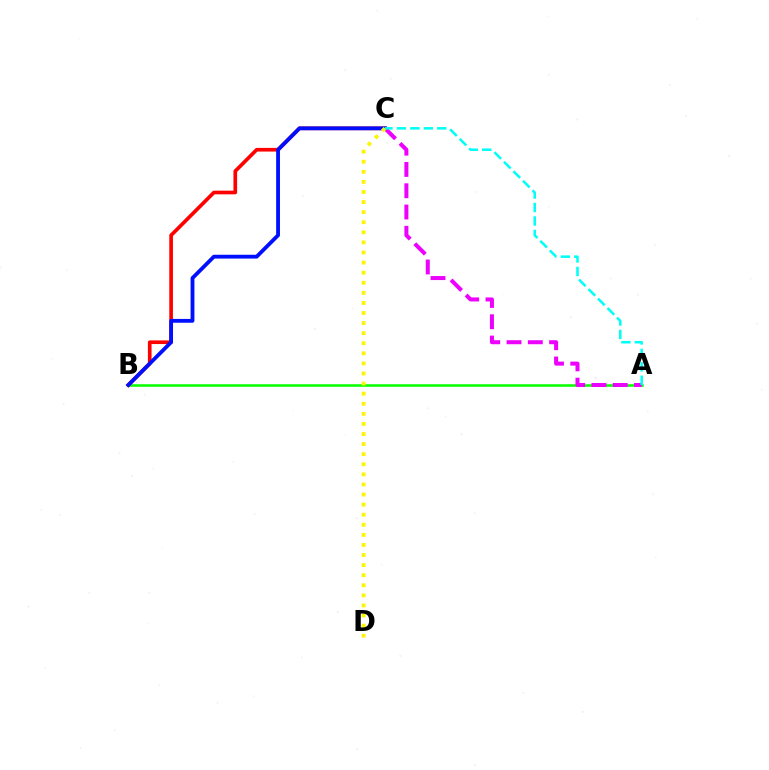{('A', 'B'): [{'color': '#08ff00', 'line_style': 'solid', 'thickness': 1.84}], ('B', 'C'): [{'color': '#ff0000', 'line_style': 'solid', 'thickness': 2.64}, {'color': '#0010ff', 'line_style': 'solid', 'thickness': 2.75}], ('A', 'C'): [{'color': '#ee00ff', 'line_style': 'dashed', 'thickness': 2.89}, {'color': '#00fff6', 'line_style': 'dashed', 'thickness': 1.83}], ('C', 'D'): [{'color': '#fcf500', 'line_style': 'dotted', 'thickness': 2.74}]}